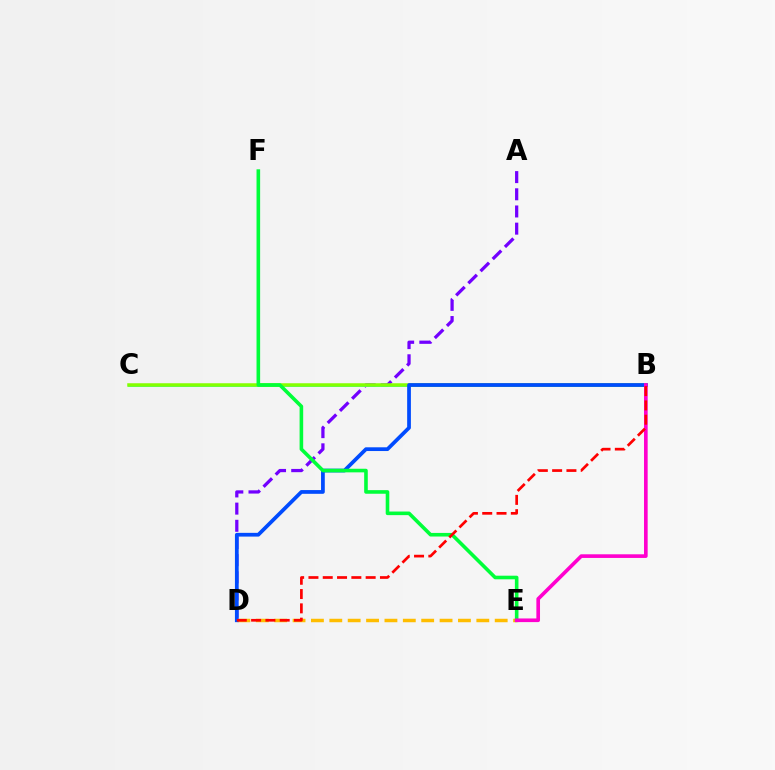{('A', 'D'): [{'color': '#7200ff', 'line_style': 'dashed', 'thickness': 2.33}], ('B', 'C'): [{'color': '#00fff6', 'line_style': 'solid', 'thickness': 2.02}, {'color': '#84ff00', 'line_style': 'solid', 'thickness': 2.52}], ('D', 'E'): [{'color': '#ffbd00', 'line_style': 'dashed', 'thickness': 2.5}], ('B', 'D'): [{'color': '#004bff', 'line_style': 'solid', 'thickness': 2.69}, {'color': '#ff0000', 'line_style': 'dashed', 'thickness': 1.94}], ('E', 'F'): [{'color': '#00ff39', 'line_style': 'solid', 'thickness': 2.59}], ('B', 'E'): [{'color': '#ff00cf', 'line_style': 'solid', 'thickness': 2.62}]}